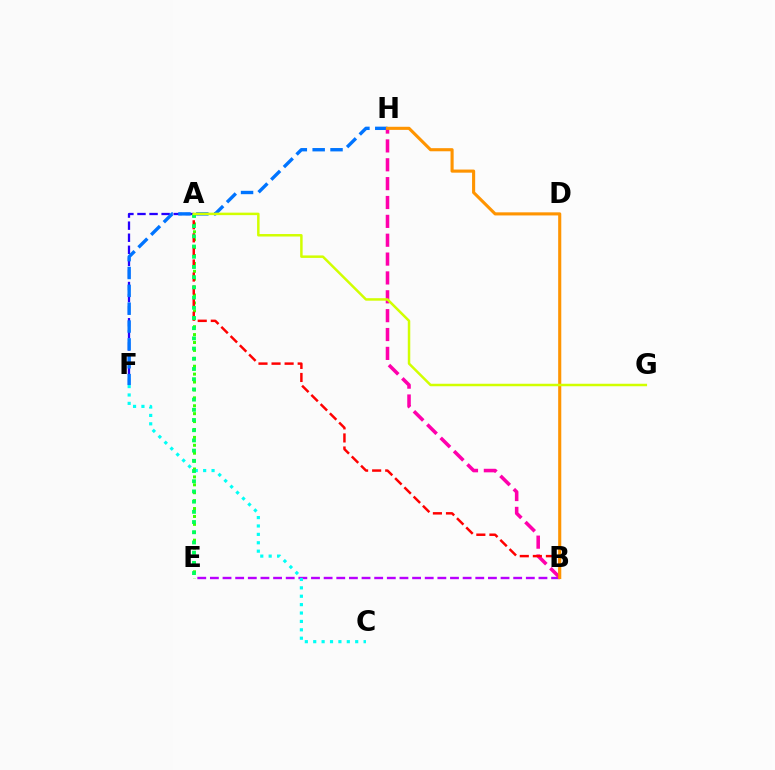{('B', 'E'): [{'color': '#b900ff', 'line_style': 'dashed', 'thickness': 1.72}], ('A', 'F'): [{'color': '#2500ff', 'line_style': 'dashed', 'thickness': 1.64}], ('F', 'H'): [{'color': '#0074ff', 'line_style': 'dashed', 'thickness': 2.43}], ('B', 'H'): [{'color': '#ff00ac', 'line_style': 'dashed', 'thickness': 2.56}, {'color': '#ff9400', 'line_style': 'solid', 'thickness': 2.24}], ('A', 'E'): [{'color': '#3dff00', 'line_style': 'dotted', 'thickness': 2.15}, {'color': '#00ff5c', 'line_style': 'dotted', 'thickness': 2.77}], ('A', 'B'): [{'color': '#ff0000', 'line_style': 'dashed', 'thickness': 1.77}], ('C', 'F'): [{'color': '#00fff6', 'line_style': 'dotted', 'thickness': 2.28}], ('A', 'G'): [{'color': '#d1ff00', 'line_style': 'solid', 'thickness': 1.79}]}